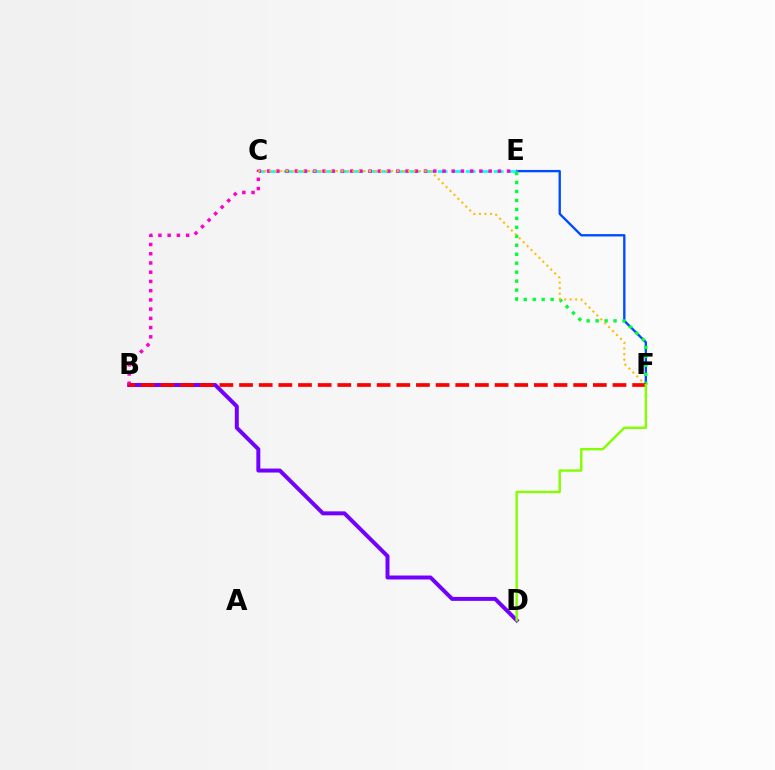{('E', 'F'): [{'color': '#004bff', 'line_style': 'solid', 'thickness': 1.69}, {'color': '#00ff39', 'line_style': 'dotted', 'thickness': 2.44}], ('B', 'D'): [{'color': '#7200ff', 'line_style': 'solid', 'thickness': 2.85}], ('C', 'E'): [{'color': '#00fff6', 'line_style': 'dashed', 'thickness': 1.9}], ('B', 'E'): [{'color': '#ff00cf', 'line_style': 'dotted', 'thickness': 2.51}], ('C', 'F'): [{'color': '#ffbd00', 'line_style': 'dotted', 'thickness': 1.51}], ('B', 'F'): [{'color': '#ff0000', 'line_style': 'dashed', 'thickness': 2.67}], ('D', 'F'): [{'color': '#84ff00', 'line_style': 'solid', 'thickness': 1.74}]}